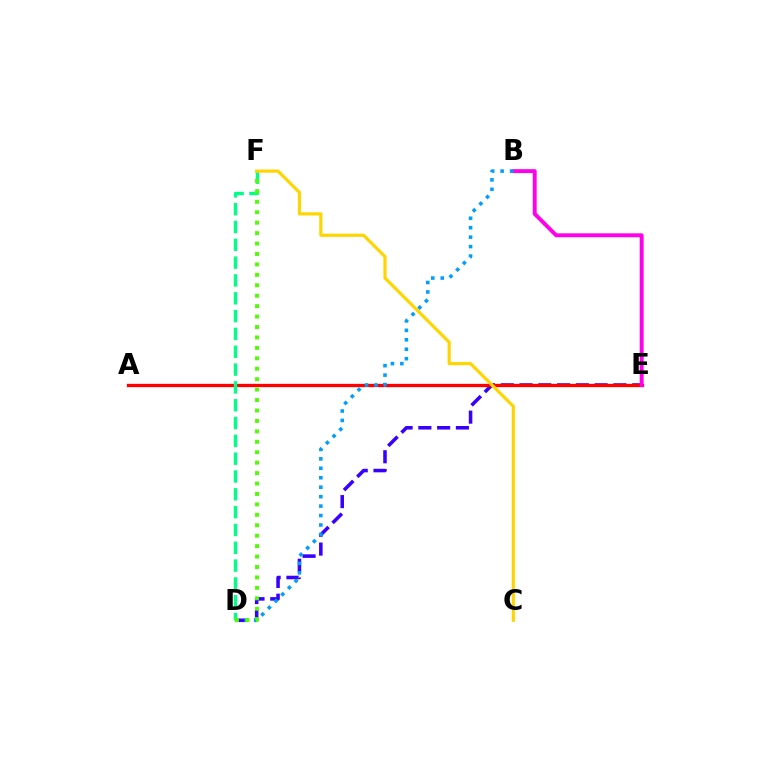{('D', 'E'): [{'color': '#3700ff', 'line_style': 'dashed', 'thickness': 2.55}], ('A', 'E'): [{'color': '#ff0000', 'line_style': 'solid', 'thickness': 2.37}], ('B', 'E'): [{'color': '#ff00ed', 'line_style': 'solid', 'thickness': 2.82}], ('D', 'F'): [{'color': '#00ff86', 'line_style': 'dashed', 'thickness': 2.42}, {'color': '#4fff00', 'line_style': 'dotted', 'thickness': 2.83}], ('B', 'D'): [{'color': '#009eff', 'line_style': 'dotted', 'thickness': 2.57}], ('C', 'F'): [{'color': '#ffd500', 'line_style': 'solid', 'thickness': 2.28}]}